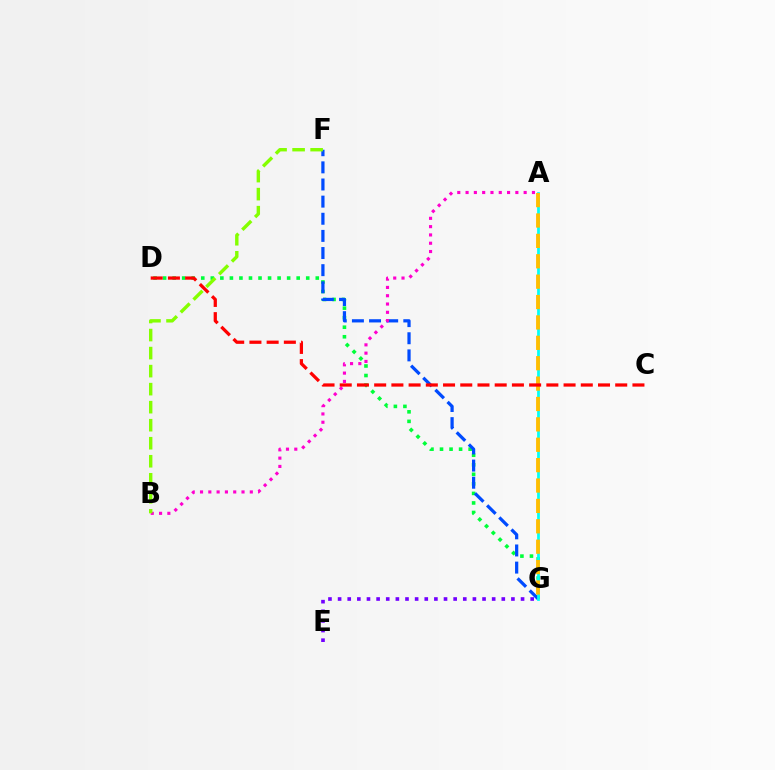{('D', 'G'): [{'color': '#00ff39', 'line_style': 'dotted', 'thickness': 2.59}], ('F', 'G'): [{'color': '#004bff', 'line_style': 'dashed', 'thickness': 2.33}], ('A', 'B'): [{'color': '#ff00cf', 'line_style': 'dotted', 'thickness': 2.25}], ('A', 'G'): [{'color': '#00fff6', 'line_style': 'solid', 'thickness': 1.98}, {'color': '#ffbd00', 'line_style': 'dashed', 'thickness': 2.77}], ('B', 'F'): [{'color': '#84ff00', 'line_style': 'dashed', 'thickness': 2.45}], ('C', 'D'): [{'color': '#ff0000', 'line_style': 'dashed', 'thickness': 2.34}], ('E', 'G'): [{'color': '#7200ff', 'line_style': 'dotted', 'thickness': 2.62}]}